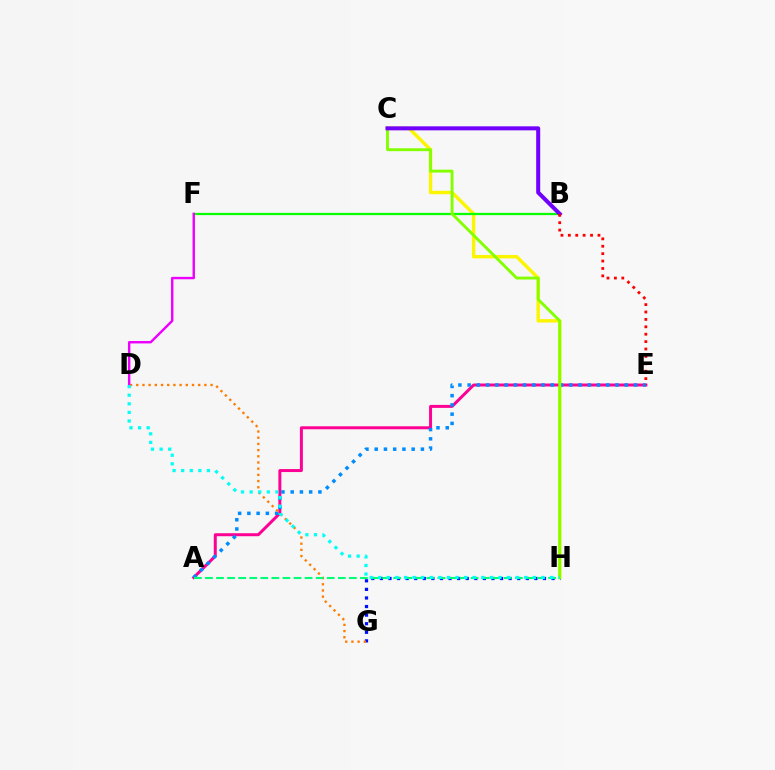{('C', 'H'): [{'color': '#fcf500', 'line_style': 'solid', 'thickness': 2.45}, {'color': '#84ff00', 'line_style': 'solid', 'thickness': 2.08}], ('G', 'H'): [{'color': '#0010ff', 'line_style': 'dotted', 'thickness': 2.33}], ('A', 'E'): [{'color': '#ff0094', 'line_style': 'solid', 'thickness': 2.15}, {'color': '#008cff', 'line_style': 'dotted', 'thickness': 2.51}], ('B', 'F'): [{'color': '#08ff00', 'line_style': 'solid', 'thickness': 1.61}], ('D', 'G'): [{'color': '#ff7c00', 'line_style': 'dotted', 'thickness': 1.68}], ('A', 'H'): [{'color': '#00ff74', 'line_style': 'dashed', 'thickness': 1.5}], ('D', 'F'): [{'color': '#ee00ff', 'line_style': 'solid', 'thickness': 1.74}], ('D', 'H'): [{'color': '#00fff6', 'line_style': 'dotted', 'thickness': 2.33}], ('B', 'C'): [{'color': '#7200ff', 'line_style': 'solid', 'thickness': 2.89}], ('B', 'E'): [{'color': '#ff0000', 'line_style': 'dotted', 'thickness': 2.01}]}